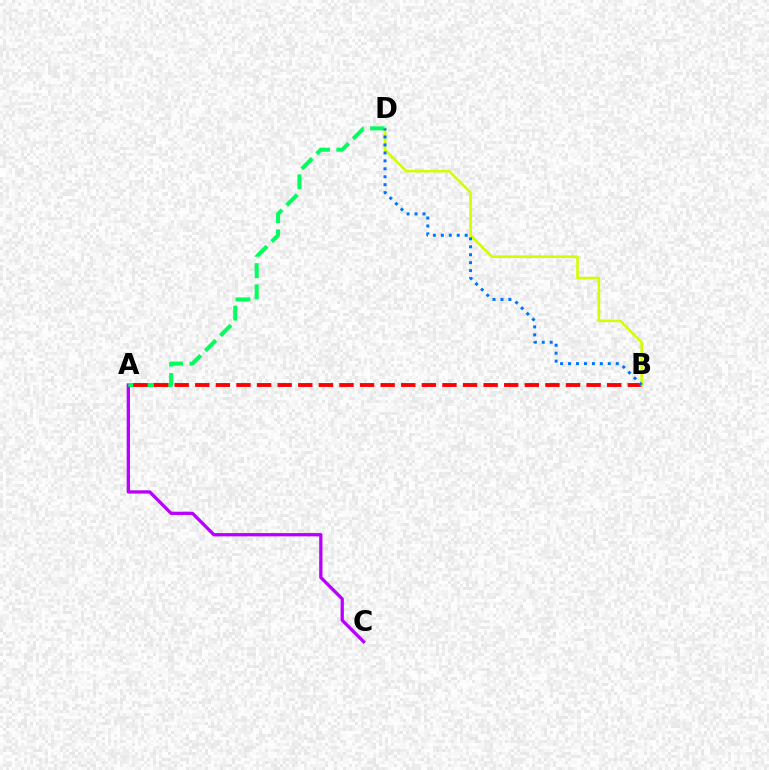{('A', 'C'): [{'color': '#b900ff', 'line_style': 'solid', 'thickness': 2.37}], ('A', 'D'): [{'color': '#00ff5c', 'line_style': 'dashed', 'thickness': 2.89}], ('A', 'B'): [{'color': '#ff0000', 'line_style': 'dashed', 'thickness': 2.8}], ('B', 'D'): [{'color': '#d1ff00', 'line_style': 'solid', 'thickness': 1.88}, {'color': '#0074ff', 'line_style': 'dotted', 'thickness': 2.16}]}